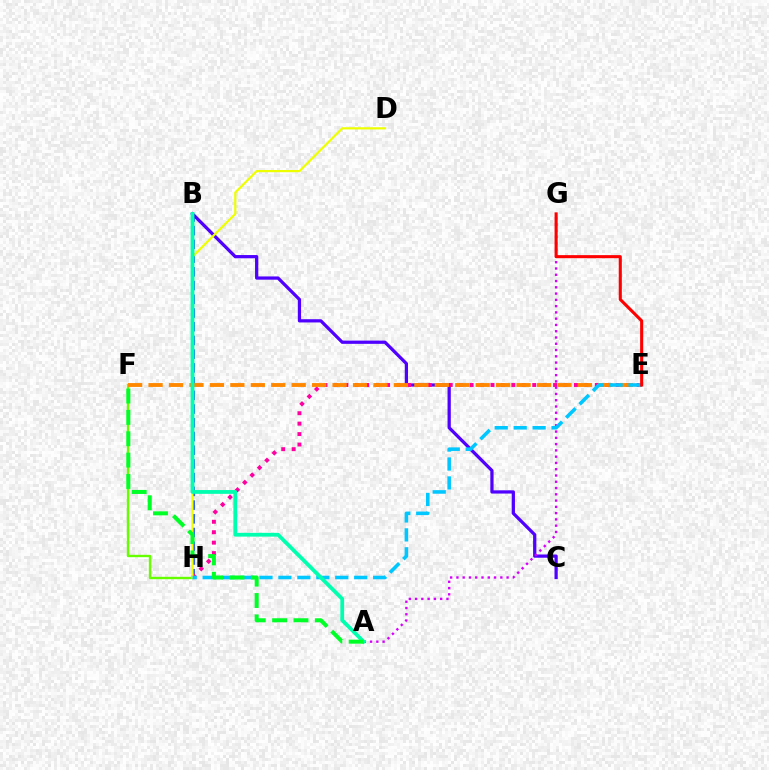{('B', 'H'): [{'color': '#003fff', 'line_style': 'dashed', 'thickness': 1.86}], ('B', 'C'): [{'color': '#4f00ff', 'line_style': 'solid', 'thickness': 2.33}], ('F', 'H'): [{'color': '#66ff00', 'line_style': 'solid', 'thickness': 1.71}], ('E', 'H'): [{'color': '#ff00a0', 'line_style': 'dotted', 'thickness': 2.84}, {'color': '#00c7ff', 'line_style': 'dashed', 'thickness': 2.57}], ('D', 'H'): [{'color': '#eeff00', 'line_style': 'solid', 'thickness': 1.58}], ('E', 'F'): [{'color': '#ff8800', 'line_style': 'dashed', 'thickness': 2.78}], ('A', 'G'): [{'color': '#d600ff', 'line_style': 'dotted', 'thickness': 1.7}], ('A', 'B'): [{'color': '#00ffaf', 'line_style': 'solid', 'thickness': 2.73}], ('E', 'G'): [{'color': '#ff0000', 'line_style': 'solid', 'thickness': 2.22}], ('A', 'F'): [{'color': '#00ff27', 'line_style': 'dashed', 'thickness': 2.9}]}